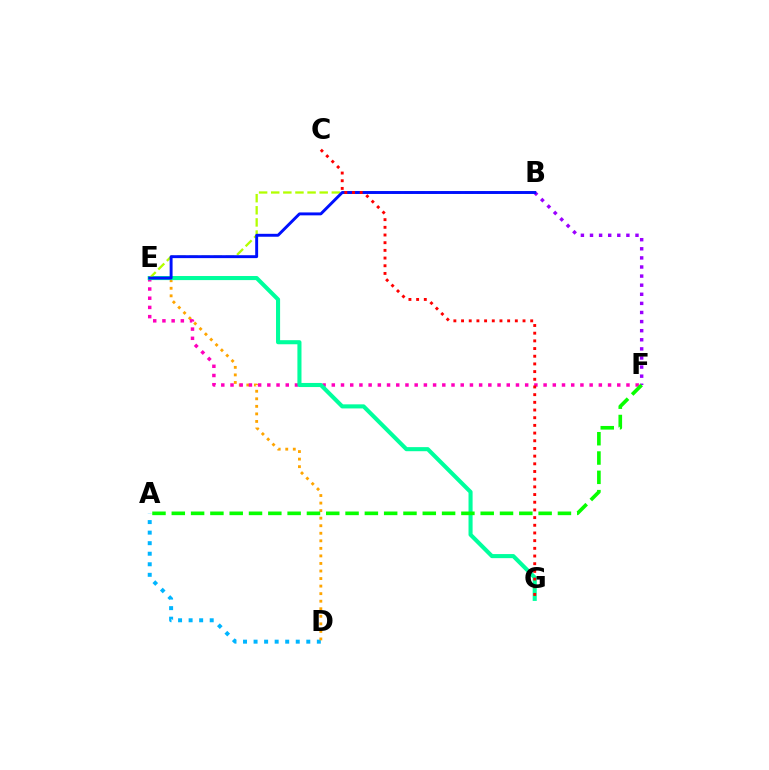{('B', 'F'): [{'color': '#9b00ff', 'line_style': 'dotted', 'thickness': 2.47}], ('A', 'D'): [{'color': '#00b5ff', 'line_style': 'dotted', 'thickness': 2.87}], ('D', 'E'): [{'color': '#ffa500', 'line_style': 'dotted', 'thickness': 2.05}], ('E', 'F'): [{'color': '#ff00bd', 'line_style': 'dotted', 'thickness': 2.5}], ('E', 'G'): [{'color': '#00ff9d', 'line_style': 'solid', 'thickness': 2.94}], ('B', 'E'): [{'color': '#b3ff00', 'line_style': 'dashed', 'thickness': 1.65}, {'color': '#0010ff', 'line_style': 'solid', 'thickness': 2.1}], ('C', 'G'): [{'color': '#ff0000', 'line_style': 'dotted', 'thickness': 2.09}], ('A', 'F'): [{'color': '#08ff00', 'line_style': 'dashed', 'thickness': 2.62}]}